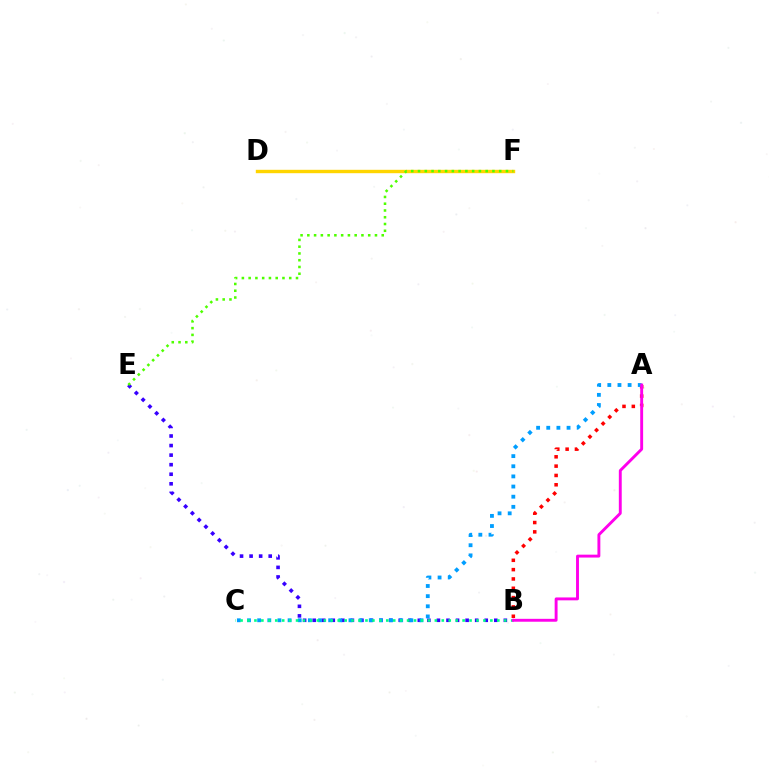{('D', 'F'): [{'color': '#ffd500', 'line_style': 'solid', 'thickness': 2.44}], ('B', 'E'): [{'color': '#3700ff', 'line_style': 'dotted', 'thickness': 2.6}], ('A', 'B'): [{'color': '#ff0000', 'line_style': 'dotted', 'thickness': 2.53}, {'color': '#ff00ed', 'line_style': 'solid', 'thickness': 2.09}], ('A', 'C'): [{'color': '#009eff', 'line_style': 'dotted', 'thickness': 2.76}], ('E', 'F'): [{'color': '#4fff00', 'line_style': 'dotted', 'thickness': 1.84}], ('B', 'C'): [{'color': '#00ff86', 'line_style': 'dotted', 'thickness': 1.89}]}